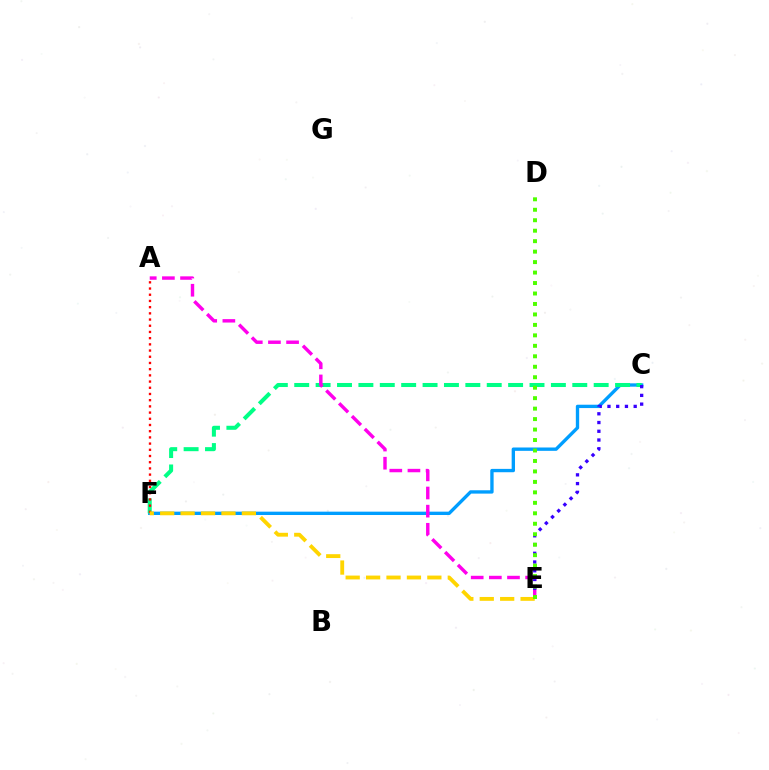{('C', 'F'): [{'color': '#009eff', 'line_style': 'solid', 'thickness': 2.41}, {'color': '#00ff86', 'line_style': 'dashed', 'thickness': 2.91}], ('A', 'E'): [{'color': '#ff00ed', 'line_style': 'dashed', 'thickness': 2.46}], ('A', 'F'): [{'color': '#ff0000', 'line_style': 'dotted', 'thickness': 1.69}], ('E', 'F'): [{'color': '#ffd500', 'line_style': 'dashed', 'thickness': 2.77}], ('C', 'E'): [{'color': '#3700ff', 'line_style': 'dotted', 'thickness': 2.37}], ('D', 'E'): [{'color': '#4fff00', 'line_style': 'dotted', 'thickness': 2.84}]}